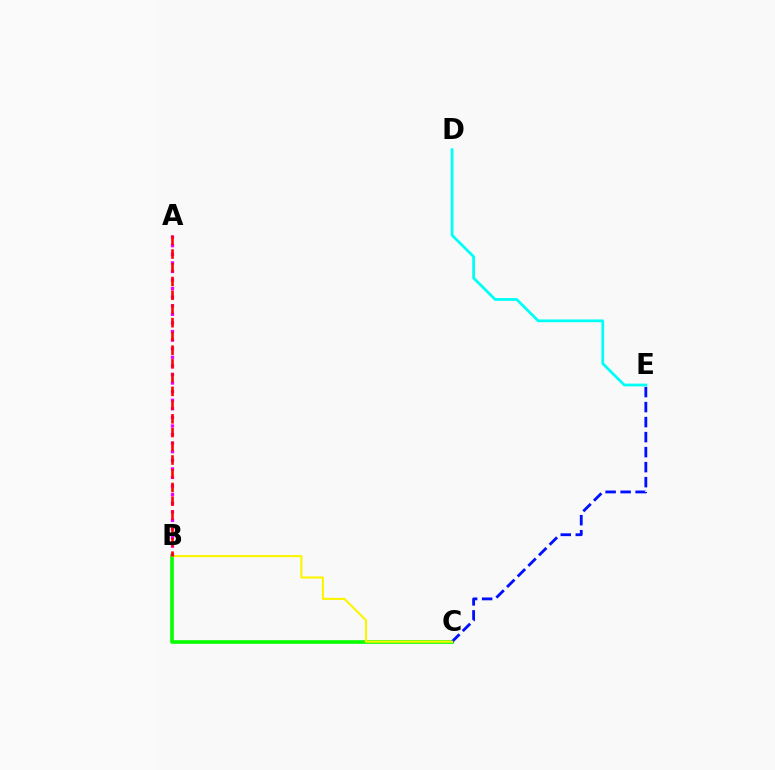{('B', 'C'): [{'color': '#08ff00', 'line_style': 'solid', 'thickness': 2.62}, {'color': '#fcf500', 'line_style': 'solid', 'thickness': 1.52}], ('C', 'E'): [{'color': '#0010ff', 'line_style': 'dashed', 'thickness': 2.04}], ('A', 'B'): [{'color': '#ee00ff', 'line_style': 'dotted', 'thickness': 2.33}, {'color': '#ff0000', 'line_style': 'dashed', 'thickness': 1.87}], ('D', 'E'): [{'color': '#00fff6', 'line_style': 'solid', 'thickness': 2.01}]}